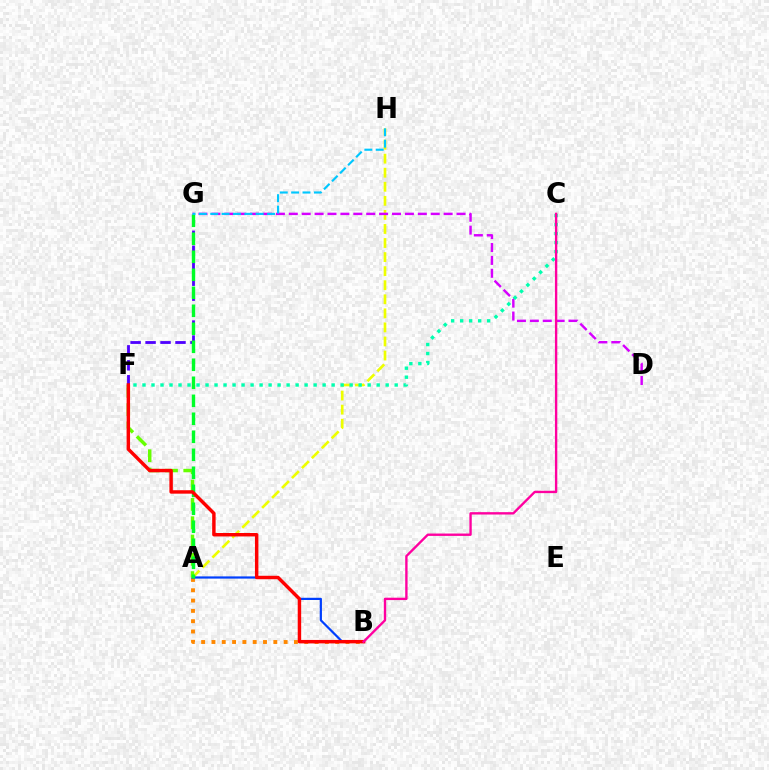{('A', 'H'): [{'color': '#eeff00', 'line_style': 'dashed', 'thickness': 1.91}], ('A', 'B'): [{'color': '#ff8800', 'line_style': 'dotted', 'thickness': 2.8}, {'color': '#003fff', 'line_style': 'solid', 'thickness': 1.59}], ('D', 'G'): [{'color': '#d600ff', 'line_style': 'dashed', 'thickness': 1.75}], ('A', 'F'): [{'color': '#66ff00', 'line_style': 'dashed', 'thickness': 2.49}], ('F', 'G'): [{'color': '#4f00ff', 'line_style': 'dashed', 'thickness': 2.03}], ('A', 'G'): [{'color': '#00ff27', 'line_style': 'dashed', 'thickness': 2.45}], ('C', 'F'): [{'color': '#00ffaf', 'line_style': 'dotted', 'thickness': 2.45}], ('B', 'F'): [{'color': '#ff0000', 'line_style': 'solid', 'thickness': 2.48}], ('G', 'H'): [{'color': '#00c7ff', 'line_style': 'dashed', 'thickness': 1.54}], ('B', 'C'): [{'color': '#ff00a0', 'line_style': 'solid', 'thickness': 1.71}]}